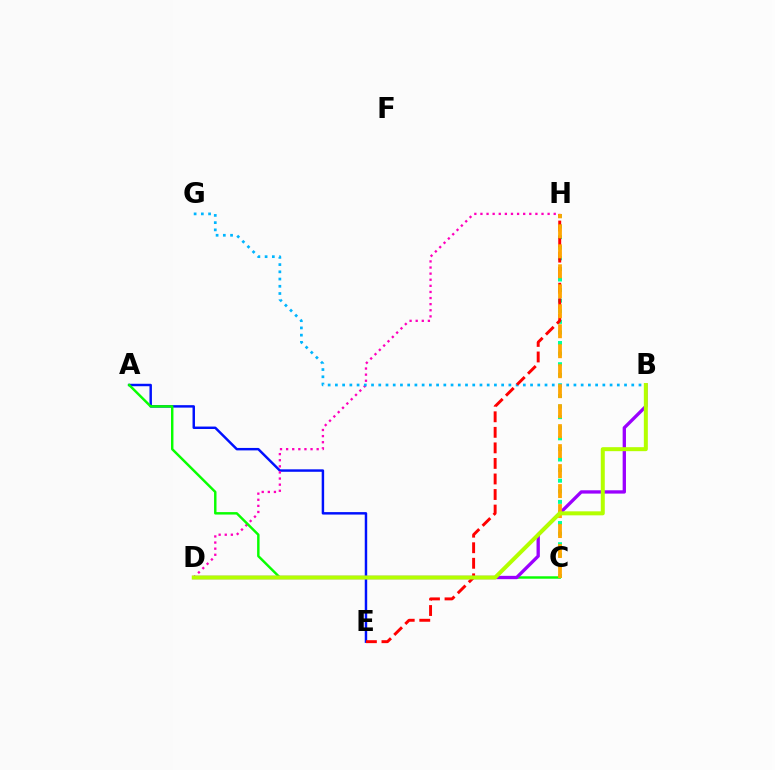{('A', 'E'): [{'color': '#0010ff', 'line_style': 'solid', 'thickness': 1.77}], ('D', 'H'): [{'color': '#ff00bd', 'line_style': 'dotted', 'thickness': 1.66}], ('C', 'H'): [{'color': '#00ff9d', 'line_style': 'dotted', 'thickness': 2.88}, {'color': '#ffa500', 'line_style': 'dashed', 'thickness': 2.71}], ('B', 'G'): [{'color': '#00b5ff', 'line_style': 'dotted', 'thickness': 1.96}], ('E', 'H'): [{'color': '#ff0000', 'line_style': 'dashed', 'thickness': 2.11}], ('A', 'C'): [{'color': '#08ff00', 'line_style': 'solid', 'thickness': 1.76}], ('B', 'D'): [{'color': '#9b00ff', 'line_style': 'solid', 'thickness': 2.39}, {'color': '#b3ff00', 'line_style': 'solid', 'thickness': 2.88}]}